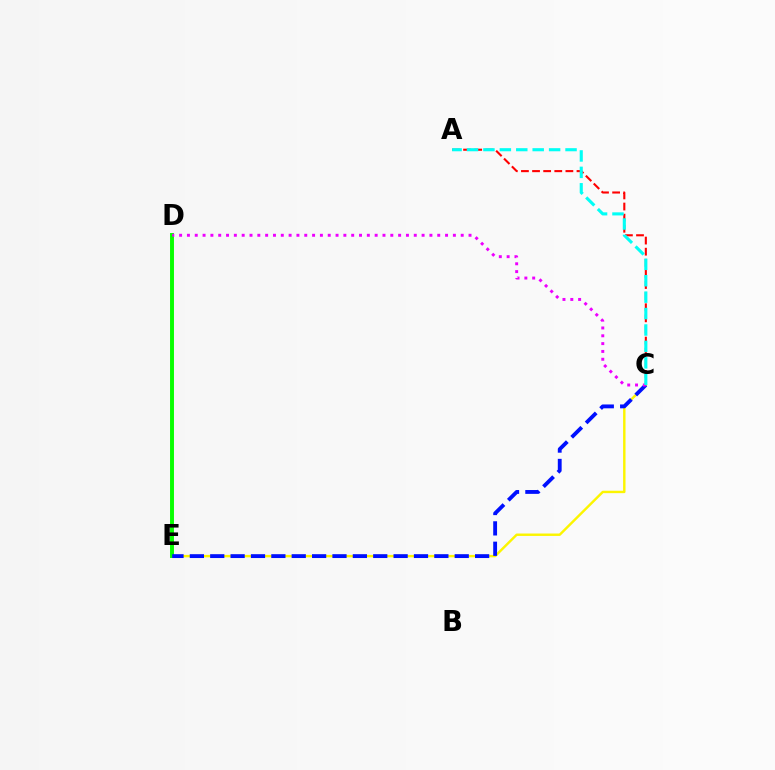{('C', 'E'): [{'color': '#fcf500', 'line_style': 'solid', 'thickness': 1.75}, {'color': '#0010ff', 'line_style': 'dashed', 'thickness': 2.77}], ('D', 'E'): [{'color': '#08ff00', 'line_style': 'solid', 'thickness': 2.83}], ('A', 'C'): [{'color': '#ff0000', 'line_style': 'dashed', 'thickness': 1.51}, {'color': '#00fff6', 'line_style': 'dashed', 'thickness': 2.23}], ('C', 'D'): [{'color': '#ee00ff', 'line_style': 'dotted', 'thickness': 2.13}]}